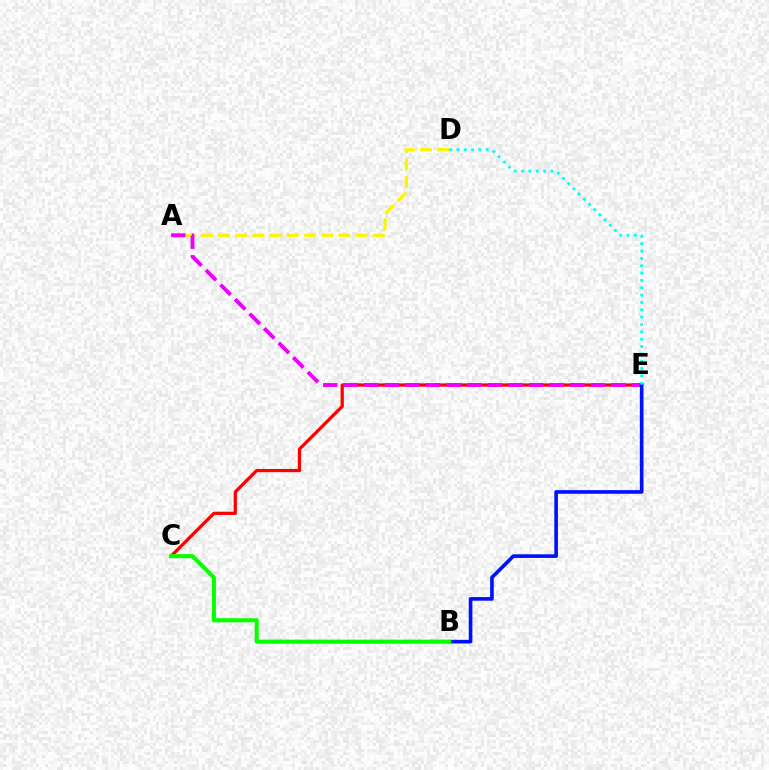{('A', 'D'): [{'color': '#fcf500', 'line_style': 'dashed', 'thickness': 2.34}], ('C', 'E'): [{'color': '#ff0000', 'line_style': 'solid', 'thickness': 2.33}], ('A', 'E'): [{'color': '#ee00ff', 'line_style': 'dashed', 'thickness': 2.8}], ('B', 'E'): [{'color': '#0010ff', 'line_style': 'solid', 'thickness': 2.62}], ('D', 'E'): [{'color': '#00fff6', 'line_style': 'dotted', 'thickness': 2.0}], ('B', 'C'): [{'color': '#08ff00', 'line_style': 'solid', 'thickness': 2.92}]}